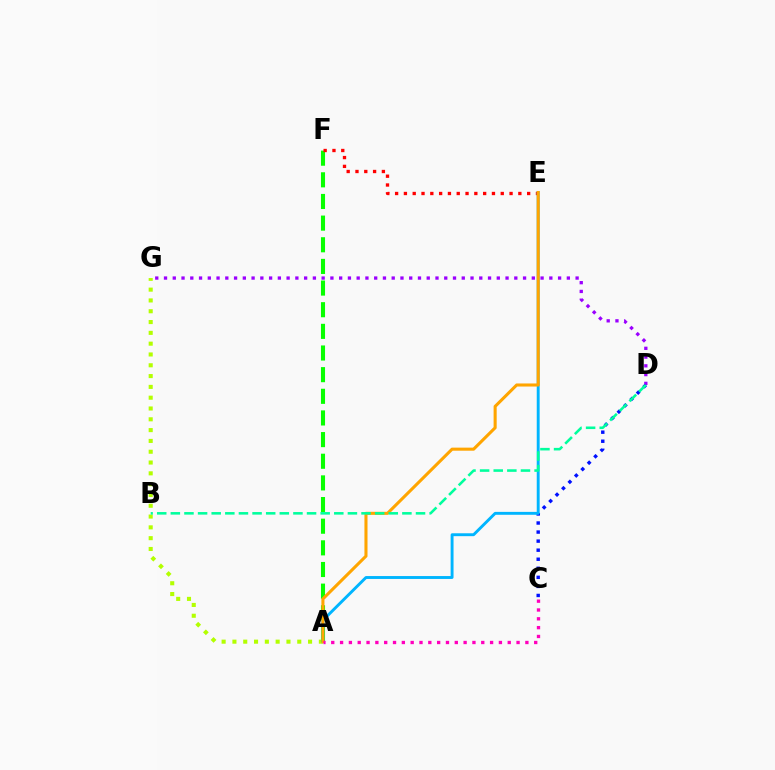{('A', 'G'): [{'color': '#b3ff00', 'line_style': 'dotted', 'thickness': 2.94}], ('D', 'G'): [{'color': '#9b00ff', 'line_style': 'dotted', 'thickness': 2.38}], ('C', 'D'): [{'color': '#0010ff', 'line_style': 'dotted', 'thickness': 2.46}], ('A', 'F'): [{'color': '#08ff00', 'line_style': 'dashed', 'thickness': 2.94}], ('E', 'F'): [{'color': '#ff0000', 'line_style': 'dotted', 'thickness': 2.39}], ('A', 'E'): [{'color': '#00b5ff', 'line_style': 'solid', 'thickness': 2.09}, {'color': '#ffa500', 'line_style': 'solid', 'thickness': 2.21}], ('B', 'D'): [{'color': '#00ff9d', 'line_style': 'dashed', 'thickness': 1.85}], ('A', 'C'): [{'color': '#ff00bd', 'line_style': 'dotted', 'thickness': 2.4}]}